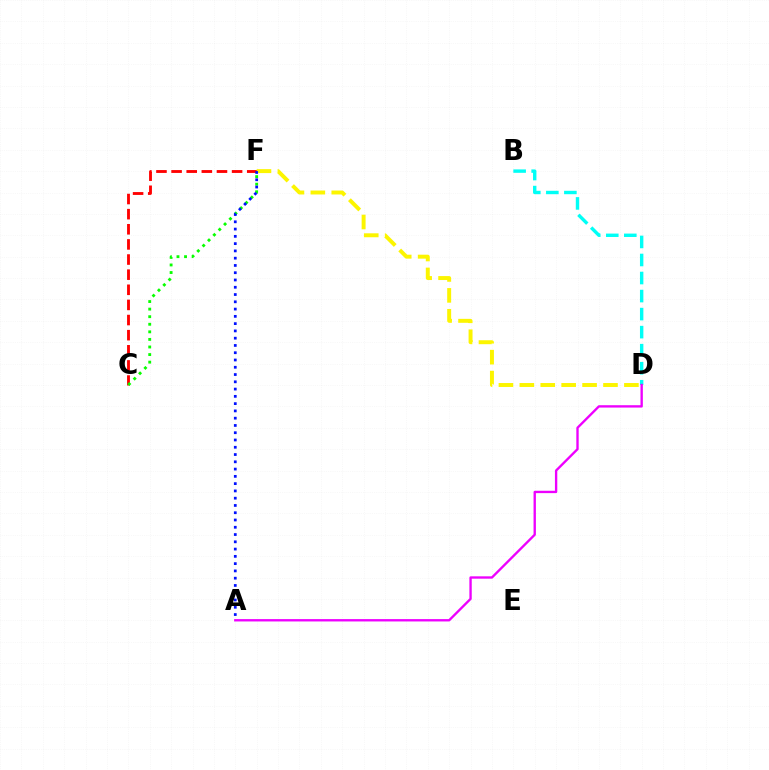{('B', 'D'): [{'color': '#00fff6', 'line_style': 'dashed', 'thickness': 2.45}], ('A', 'D'): [{'color': '#ee00ff', 'line_style': 'solid', 'thickness': 1.7}], ('C', 'F'): [{'color': '#ff0000', 'line_style': 'dashed', 'thickness': 2.05}, {'color': '#08ff00', 'line_style': 'dotted', 'thickness': 2.06}], ('D', 'F'): [{'color': '#fcf500', 'line_style': 'dashed', 'thickness': 2.84}], ('A', 'F'): [{'color': '#0010ff', 'line_style': 'dotted', 'thickness': 1.98}]}